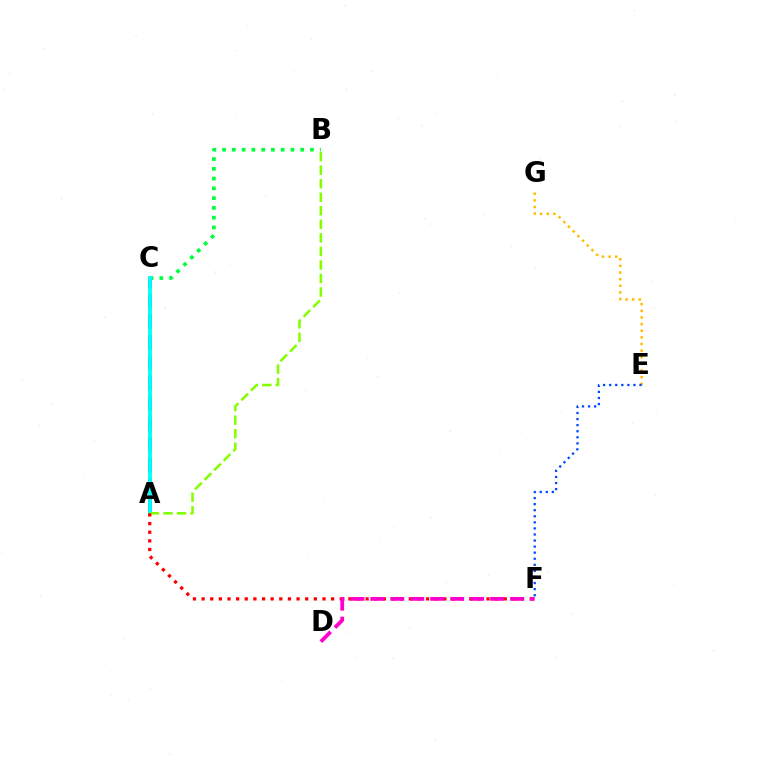{('B', 'C'): [{'color': '#00ff39', 'line_style': 'dotted', 'thickness': 2.65}], ('A', 'C'): [{'color': '#7200ff', 'line_style': 'dashed', 'thickness': 2.78}, {'color': '#00fff6', 'line_style': 'solid', 'thickness': 2.75}], ('E', 'G'): [{'color': '#ffbd00', 'line_style': 'dotted', 'thickness': 1.8}], ('A', 'B'): [{'color': '#84ff00', 'line_style': 'dashed', 'thickness': 1.84}], ('E', 'F'): [{'color': '#004bff', 'line_style': 'dotted', 'thickness': 1.65}], ('A', 'F'): [{'color': '#ff0000', 'line_style': 'dotted', 'thickness': 2.35}], ('D', 'F'): [{'color': '#ff00cf', 'line_style': 'dashed', 'thickness': 2.71}]}